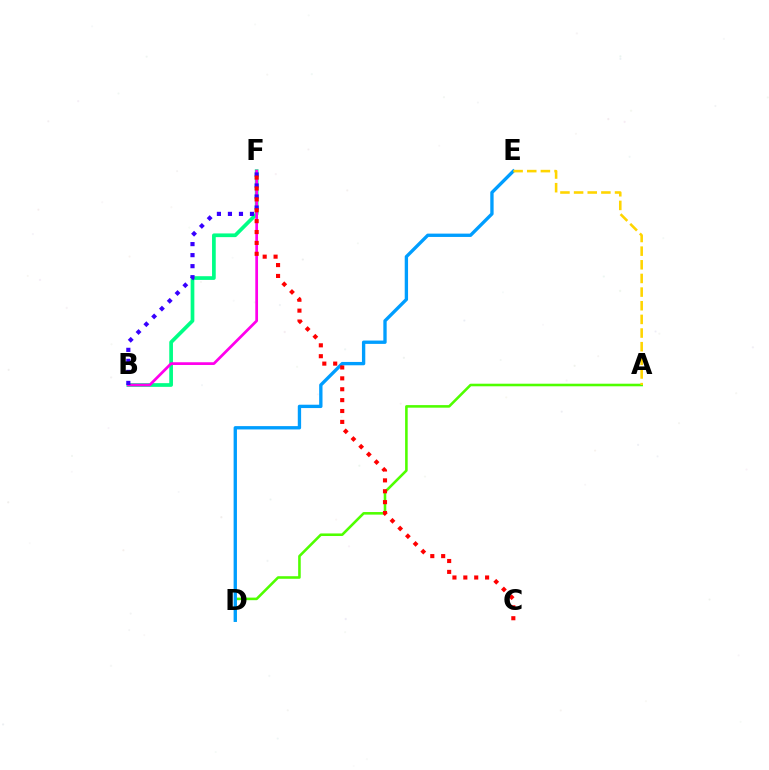{('B', 'F'): [{'color': '#00ff86', 'line_style': 'solid', 'thickness': 2.67}, {'color': '#ff00ed', 'line_style': 'solid', 'thickness': 1.97}, {'color': '#3700ff', 'line_style': 'dotted', 'thickness': 3.0}], ('A', 'D'): [{'color': '#4fff00', 'line_style': 'solid', 'thickness': 1.86}], ('D', 'E'): [{'color': '#009eff', 'line_style': 'solid', 'thickness': 2.4}], ('C', 'F'): [{'color': '#ff0000', 'line_style': 'dotted', 'thickness': 2.96}], ('A', 'E'): [{'color': '#ffd500', 'line_style': 'dashed', 'thickness': 1.85}]}